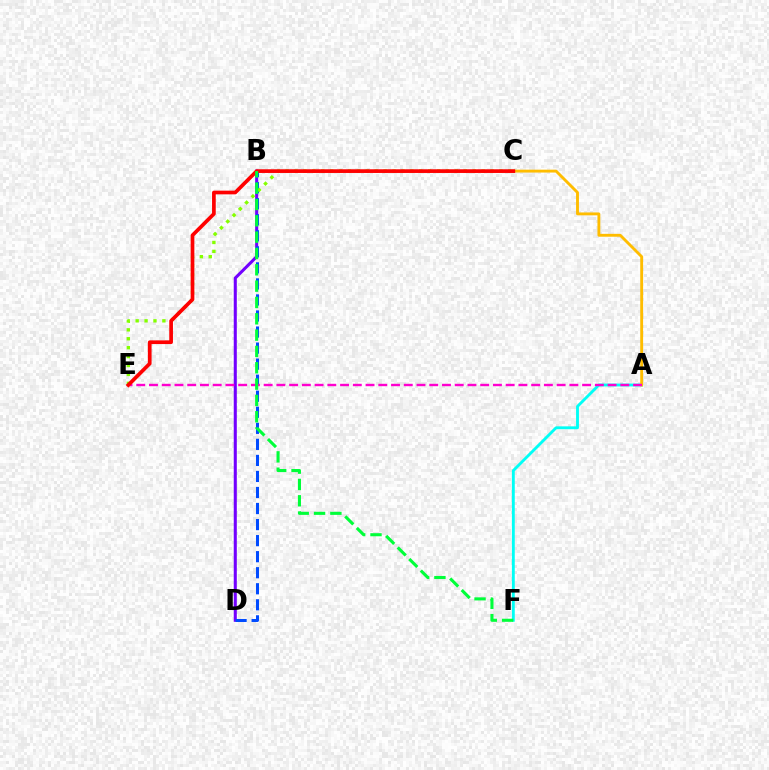{('B', 'D'): [{'color': '#7200ff', 'line_style': 'solid', 'thickness': 2.2}, {'color': '#004bff', 'line_style': 'dashed', 'thickness': 2.18}], ('A', 'F'): [{'color': '#00fff6', 'line_style': 'solid', 'thickness': 2.06}], ('A', 'C'): [{'color': '#ffbd00', 'line_style': 'solid', 'thickness': 2.07}], ('A', 'E'): [{'color': '#ff00cf', 'line_style': 'dashed', 'thickness': 1.73}], ('C', 'E'): [{'color': '#84ff00', 'line_style': 'dotted', 'thickness': 2.42}, {'color': '#ff0000', 'line_style': 'solid', 'thickness': 2.66}], ('B', 'F'): [{'color': '#00ff39', 'line_style': 'dashed', 'thickness': 2.22}]}